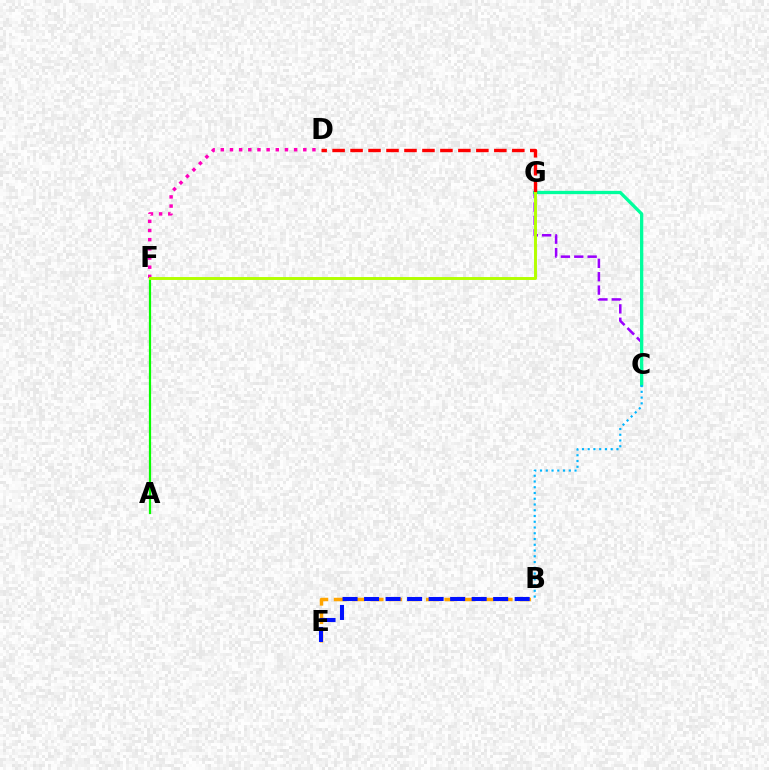{('D', 'F'): [{'color': '#ff00bd', 'line_style': 'dotted', 'thickness': 2.49}], ('B', 'E'): [{'color': '#ffa500', 'line_style': 'dashed', 'thickness': 2.5}, {'color': '#0010ff', 'line_style': 'dashed', 'thickness': 2.92}], ('C', 'G'): [{'color': '#9b00ff', 'line_style': 'dashed', 'thickness': 1.82}, {'color': '#00ff9d', 'line_style': 'solid', 'thickness': 2.38}], ('D', 'G'): [{'color': '#ff0000', 'line_style': 'dashed', 'thickness': 2.44}], ('A', 'F'): [{'color': '#08ff00', 'line_style': 'solid', 'thickness': 1.6}], ('F', 'G'): [{'color': '#b3ff00', 'line_style': 'solid', 'thickness': 2.11}], ('B', 'C'): [{'color': '#00b5ff', 'line_style': 'dotted', 'thickness': 1.56}]}